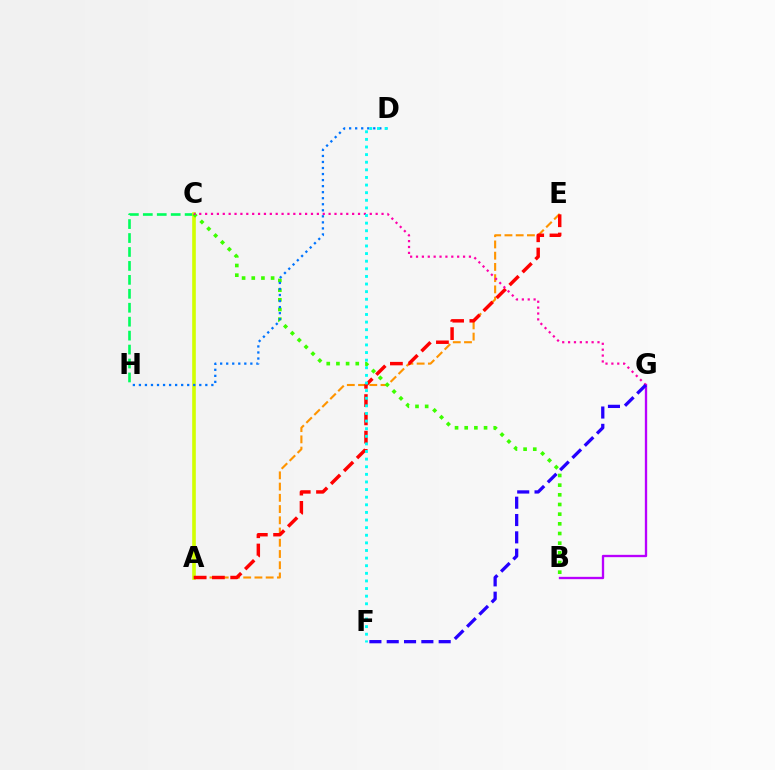{('C', 'H'): [{'color': '#00ff5c', 'line_style': 'dashed', 'thickness': 1.89}], ('A', 'C'): [{'color': '#d1ff00', 'line_style': 'solid', 'thickness': 2.61}], ('B', 'G'): [{'color': '#b900ff', 'line_style': 'solid', 'thickness': 1.67}], ('A', 'E'): [{'color': '#ff9400', 'line_style': 'dashed', 'thickness': 1.53}, {'color': '#ff0000', 'line_style': 'dashed', 'thickness': 2.48}], ('B', 'C'): [{'color': '#3dff00', 'line_style': 'dotted', 'thickness': 2.63}], ('D', 'H'): [{'color': '#0074ff', 'line_style': 'dotted', 'thickness': 1.64}], ('C', 'G'): [{'color': '#ff00ac', 'line_style': 'dotted', 'thickness': 1.6}], ('D', 'F'): [{'color': '#00fff6', 'line_style': 'dotted', 'thickness': 2.07}], ('F', 'G'): [{'color': '#2500ff', 'line_style': 'dashed', 'thickness': 2.35}]}